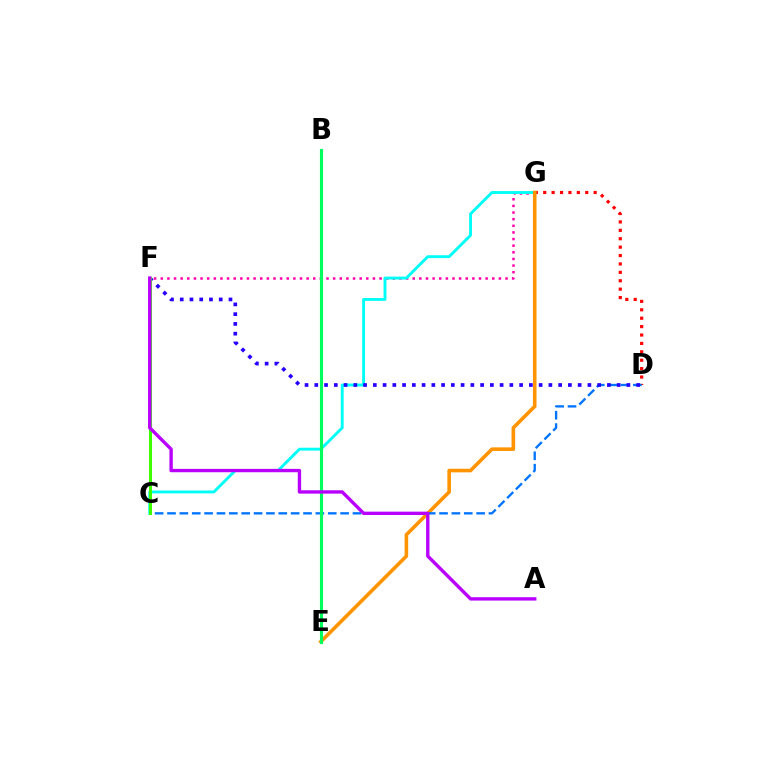{('B', 'E'): [{'color': '#d1ff00', 'line_style': 'dotted', 'thickness': 1.94}, {'color': '#00ff5c', 'line_style': 'solid', 'thickness': 2.26}], ('F', 'G'): [{'color': '#ff00ac', 'line_style': 'dotted', 'thickness': 1.8}], ('D', 'G'): [{'color': '#ff0000', 'line_style': 'dotted', 'thickness': 2.28}], ('C', 'G'): [{'color': '#00fff6', 'line_style': 'solid', 'thickness': 2.07}], ('E', 'G'): [{'color': '#ff9400', 'line_style': 'solid', 'thickness': 2.58}], ('C', 'D'): [{'color': '#0074ff', 'line_style': 'dashed', 'thickness': 1.68}], ('D', 'F'): [{'color': '#2500ff', 'line_style': 'dotted', 'thickness': 2.65}], ('C', 'F'): [{'color': '#3dff00', 'line_style': 'solid', 'thickness': 2.19}], ('A', 'F'): [{'color': '#b900ff', 'line_style': 'solid', 'thickness': 2.42}]}